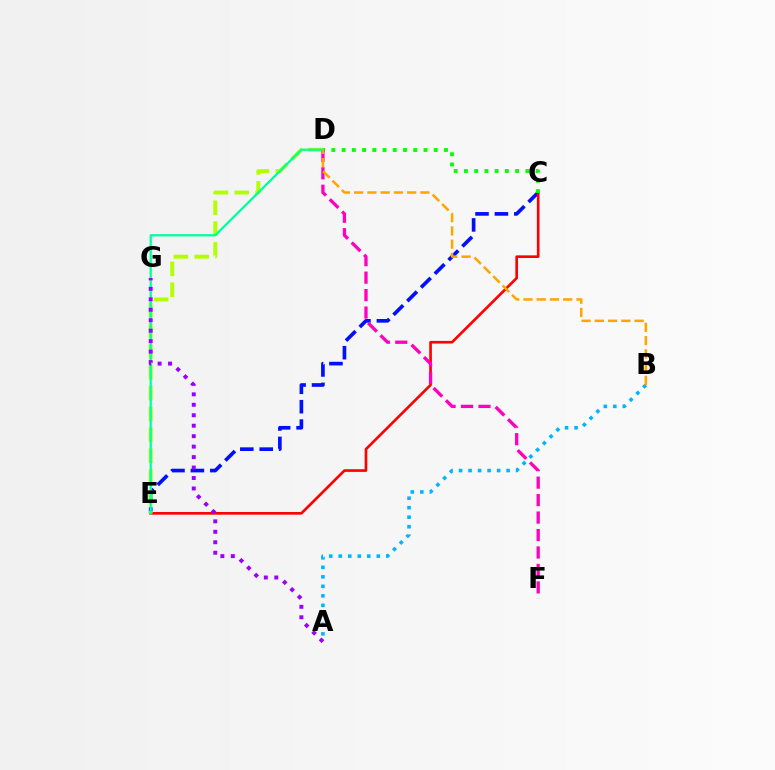{('C', 'E'): [{'color': '#0010ff', 'line_style': 'dashed', 'thickness': 2.64}, {'color': '#ff0000', 'line_style': 'solid', 'thickness': 1.9}], ('A', 'B'): [{'color': '#00b5ff', 'line_style': 'dotted', 'thickness': 2.58}], ('D', 'E'): [{'color': '#b3ff00', 'line_style': 'dashed', 'thickness': 2.83}, {'color': '#00ff9d', 'line_style': 'solid', 'thickness': 1.63}], ('C', 'D'): [{'color': '#08ff00', 'line_style': 'dotted', 'thickness': 2.78}], ('D', 'F'): [{'color': '#ff00bd', 'line_style': 'dashed', 'thickness': 2.37}], ('A', 'G'): [{'color': '#9b00ff', 'line_style': 'dotted', 'thickness': 2.84}], ('B', 'D'): [{'color': '#ffa500', 'line_style': 'dashed', 'thickness': 1.8}]}